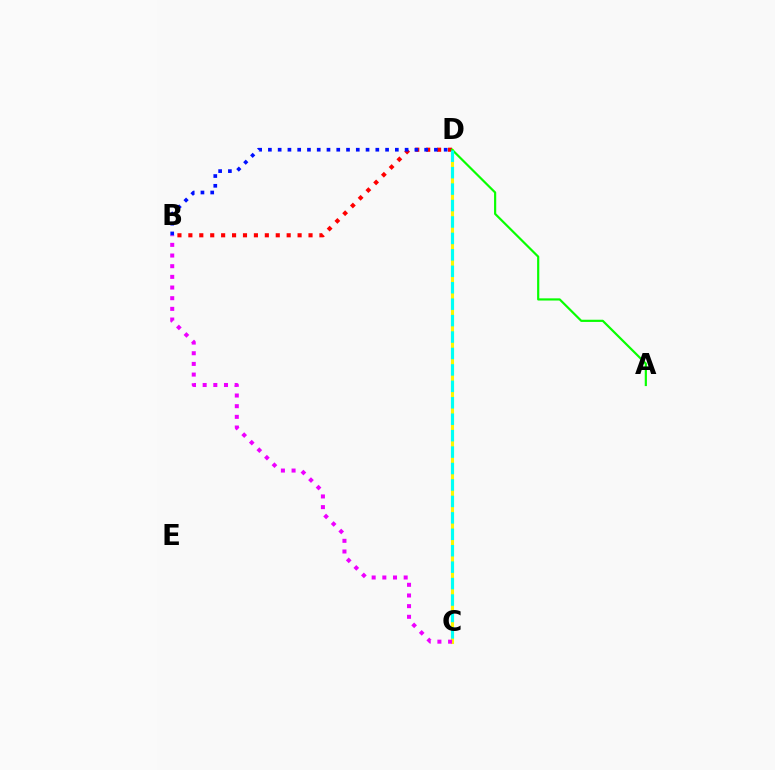{('C', 'D'): [{'color': '#fcf500', 'line_style': 'solid', 'thickness': 2.23}, {'color': '#00fff6', 'line_style': 'dashed', 'thickness': 2.23}], ('B', 'D'): [{'color': '#ff0000', 'line_style': 'dotted', 'thickness': 2.97}, {'color': '#0010ff', 'line_style': 'dotted', 'thickness': 2.65}], ('B', 'C'): [{'color': '#ee00ff', 'line_style': 'dotted', 'thickness': 2.9}], ('A', 'D'): [{'color': '#08ff00', 'line_style': 'solid', 'thickness': 1.57}]}